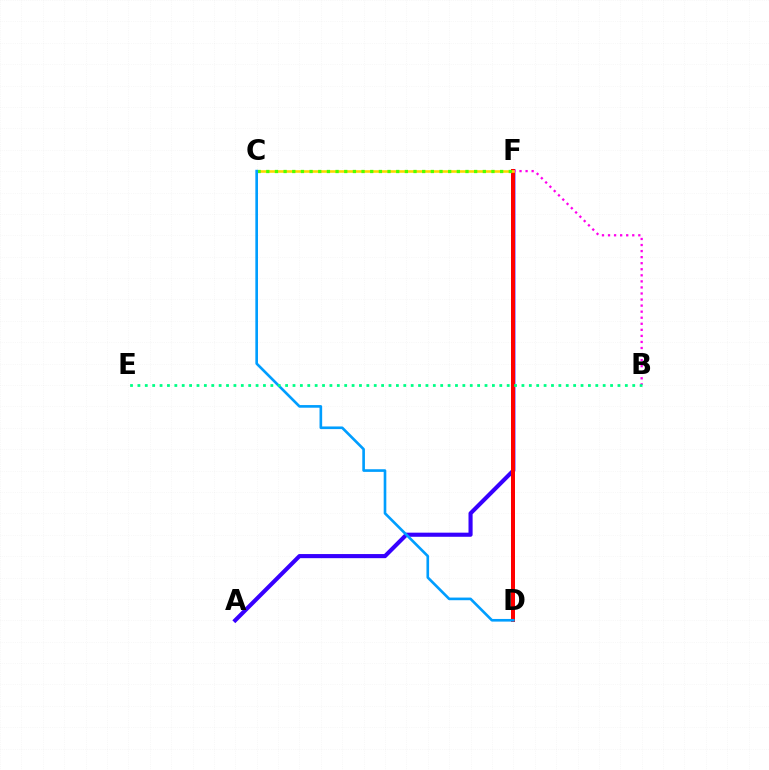{('A', 'F'): [{'color': '#3700ff', 'line_style': 'solid', 'thickness': 2.96}], ('D', 'F'): [{'color': '#ff0000', 'line_style': 'solid', 'thickness': 2.88}], ('B', 'F'): [{'color': '#ff00ed', 'line_style': 'dotted', 'thickness': 1.65}], ('C', 'F'): [{'color': '#ffd500', 'line_style': 'solid', 'thickness': 1.86}, {'color': '#4fff00', 'line_style': 'dotted', 'thickness': 2.35}], ('C', 'D'): [{'color': '#009eff', 'line_style': 'solid', 'thickness': 1.9}], ('B', 'E'): [{'color': '#00ff86', 'line_style': 'dotted', 'thickness': 2.01}]}